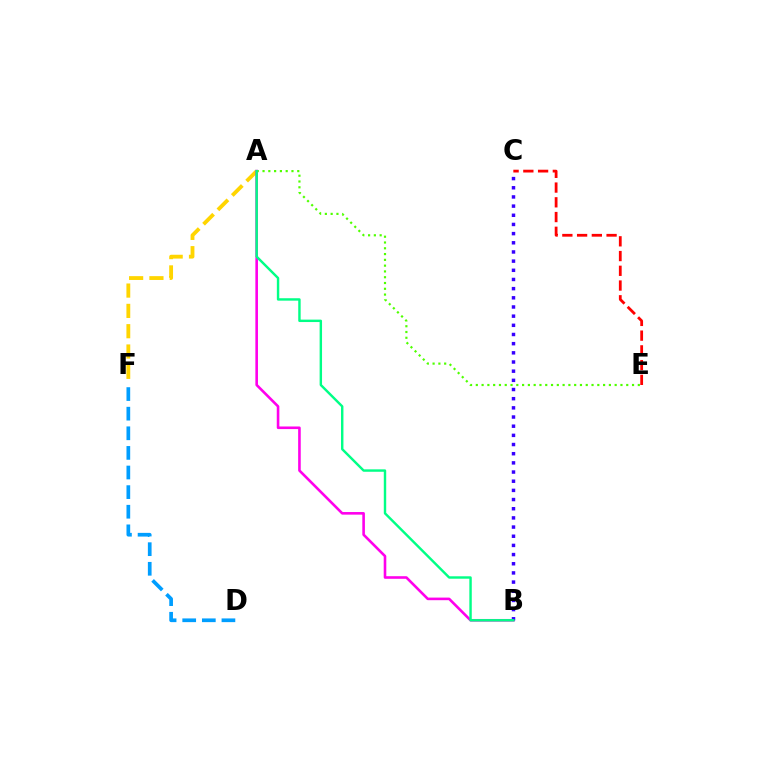{('D', 'F'): [{'color': '#009eff', 'line_style': 'dashed', 'thickness': 2.66}], ('A', 'E'): [{'color': '#4fff00', 'line_style': 'dotted', 'thickness': 1.57}], ('A', 'F'): [{'color': '#ffd500', 'line_style': 'dashed', 'thickness': 2.76}], ('A', 'B'): [{'color': '#ff00ed', 'line_style': 'solid', 'thickness': 1.88}, {'color': '#00ff86', 'line_style': 'solid', 'thickness': 1.74}], ('C', 'E'): [{'color': '#ff0000', 'line_style': 'dashed', 'thickness': 2.0}], ('B', 'C'): [{'color': '#3700ff', 'line_style': 'dotted', 'thickness': 2.49}]}